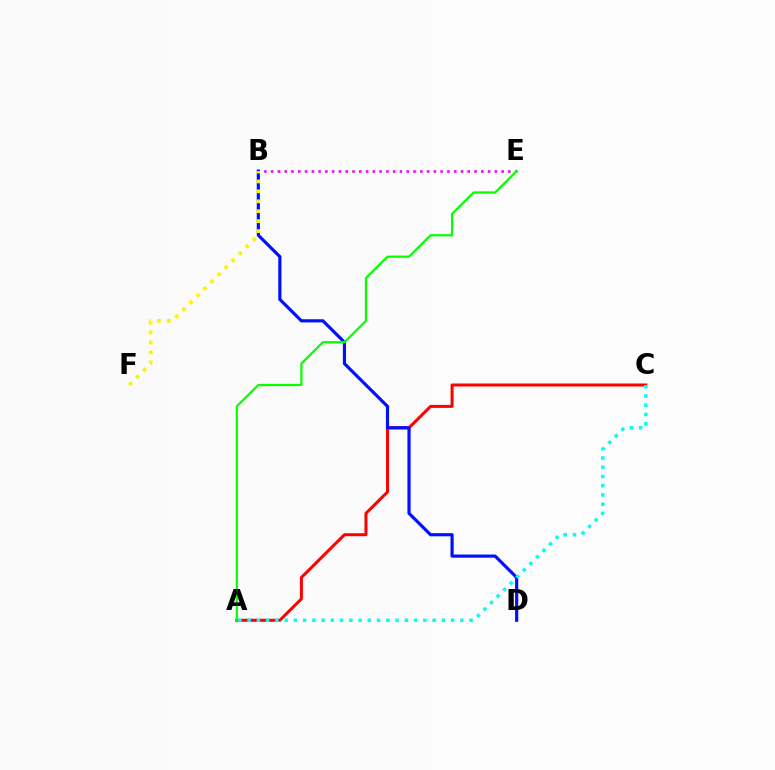{('A', 'C'): [{'color': '#ff0000', 'line_style': 'solid', 'thickness': 2.17}, {'color': '#00fff6', 'line_style': 'dotted', 'thickness': 2.51}], ('B', 'E'): [{'color': '#ee00ff', 'line_style': 'dotted', 'thickness': 1.84}], ('B', 'D'): [{'color': '#0010ff', 'line_style': 'solid', 'thickness': 2.28}], ('A', 'E'): [{'color': '#08ff00', 'line_style': 'solid', 'thickness': 1.61}], ('B', 'F'): [{'color': '#fcf500', 'line_style': 'dotted', 'thickness': 2.7}]}